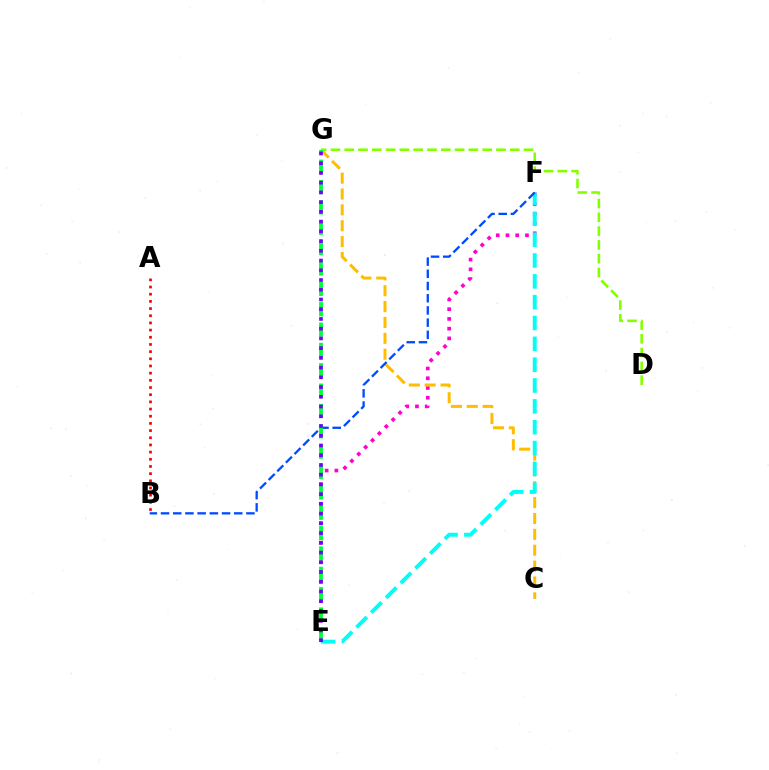{('E', 'F'): [{'color': '#ff00cf', 'line_style': 'dotted', 'thickness': 2.65}, {'color': '#00fff6', 'line_style': 'dashed', 'thickness': 2.83}], ('C', 'G'): [{'color': '#ffbd00', 'line_style': 'dashed', 'thickness': 2.16}], ('A', 'B'): [{'color': '#ff0000', 'line_style': 'dotted', 'thickness': 1.95}], ('D', 'G'): [{'color': '#84ff00', 'line_style': 'dashed', 'thickness': 1.87}], ('B', 'F'): [{'color': '#004bff', 'line_style': 'dashed', 'thickness': 1.66}], ('E', 'G'): [{'color': '#00ff39', 'line_style': 'dashed', 'thickness': 2.77}, {'color': '#7200ff', 'line_style': 'dotted', 'thickness': 2.64}]}